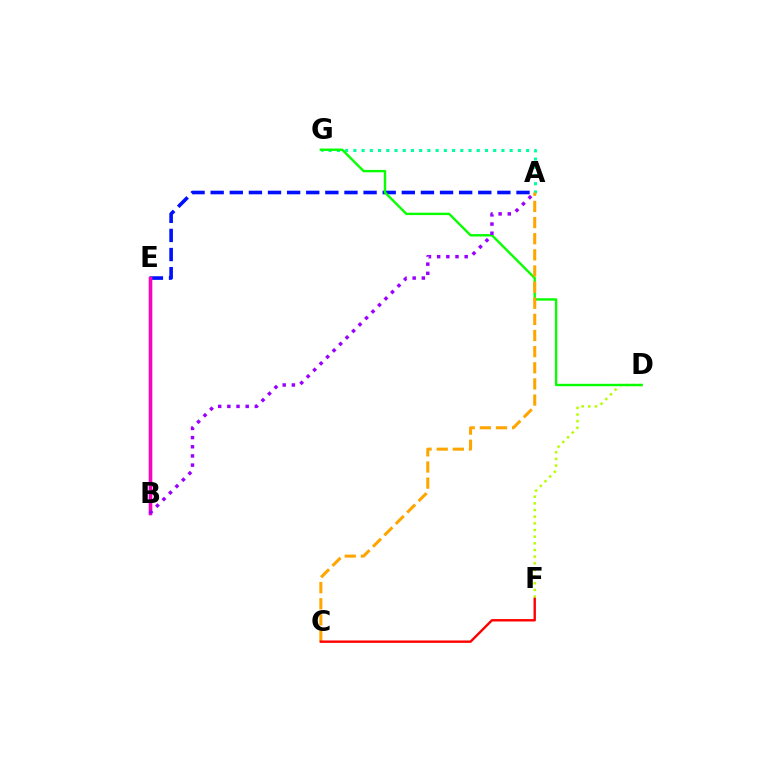{('A', 'G'): [{'color': '#00ff9d', 'line_style': 'dotted', 'thickness': 2.23}], ('D', 'F'): [{'color': '#b3ff00', 'line_style': 'dotted', 'thickness': 1.81}], ('A', 'E'): [{'color': '#0010ff', 'line_style': 'dashed', 'thickness': 2.6}], ('D', 'G'): [{'color': '#08ff00', 'line_style': 'solid', 'thickness': 1.71}], ('B', 'E'): [{'color': '#00b5ff', 'line_style': 'solid', 'thickness': 2.33}, {'color': '#ff00bd', 'line_style': 'solid', 'thickness': 2.52}], ('A', 'C'): [{'color': '#ffa500', 'line_style': 'dashed', 'thickness': 2.19}], ('A', 'B'): [{'color': '#9b00ff', 'line_style': 'dotted', 'thickness': 2.49}], ('C', 'F'): [{'color': '#ff0000', 'line_style': 'solid', 'thickness': 1.72}]}